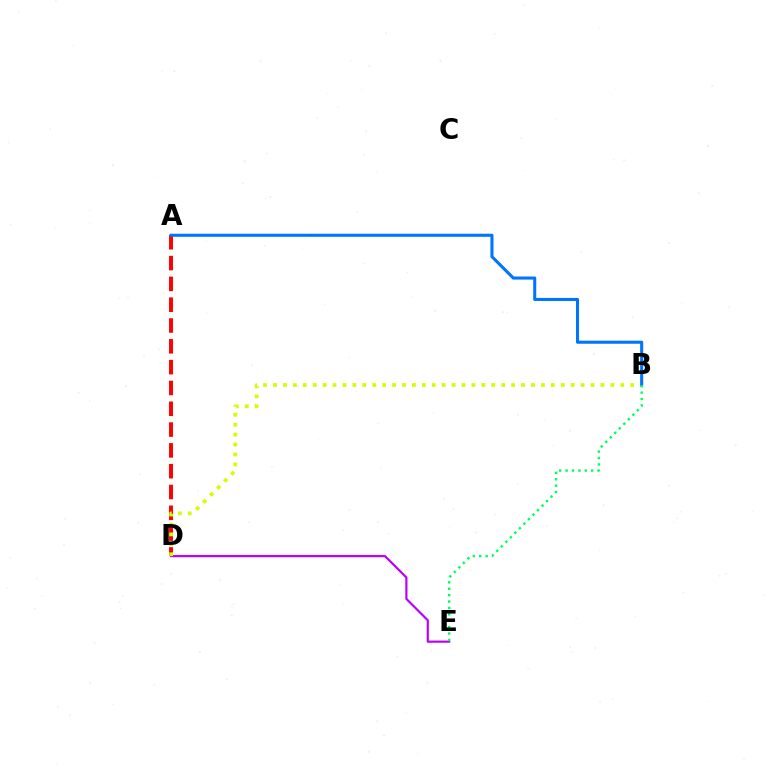{('A', 'D'): [{'color': '#ff0000', 'line_style': 'dashed', 'thickness': 2.83}], ('D', 'E'): [{'color': '#b900ff', 'line_style': 'solid', 'thickness': 1.57}], ('B', 'D'): [{'color': '#d1ff00', 'line_style': 'dotted', 'thickness': 2.7}], ('A', 'B'): [{'color': '#0074ff', 'line_style': 'solid', 'thickness': 2.21}], ('B', 'E'): [{'color': '#00ff5c', 'line_style': 'dotted', 'thickness': 1.74}]}